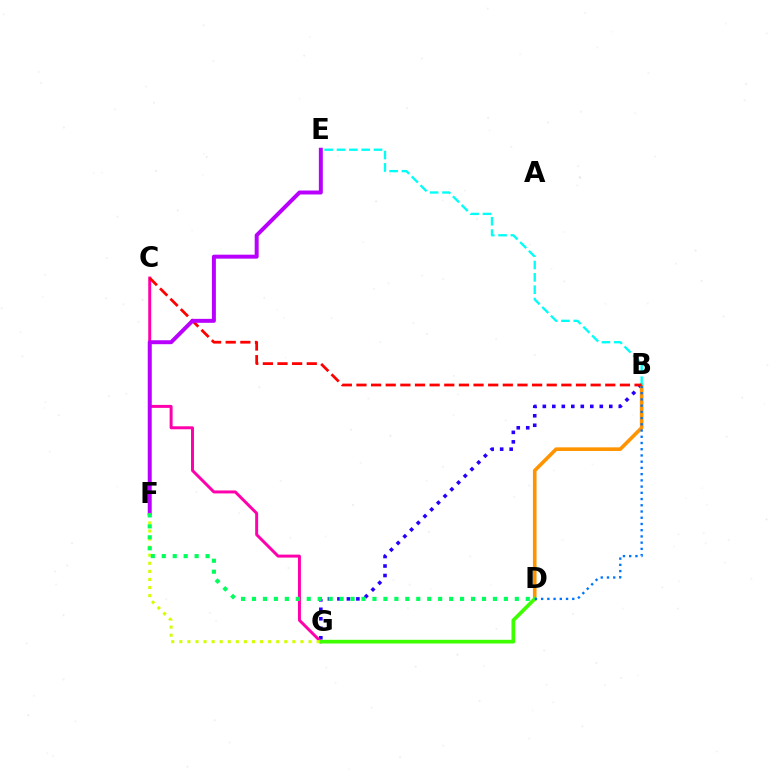{('B', 'G'): [{'color': '#2500ff', 'line_style': 'dotted', 'thickness': 2.58}], ('C', 'G'): [{'color': '#ff00ac', 'line_style': 'solid', 'thickness': 2.14}], ('B', 'D'): [{'color': '#ff9400', 'line_style': 'solid', 'thickness': 2.61}, {'color': '#0074ff', 'line_style': 'dotted', 'thickness': 1.69}], ('B', 'E'): [{'color': '#00fff6', 'line_style': 'dashed', 'thickness': 1.68}], ('B', 'C'): [{'color': '#ff0000', 'line_style': 'dashed', 'thickness': 1.99}], ('E', 'F'): [{'color': '#b900ff', 'line_style': 'solid', 'thickness': 2.85}], ('D', 'G'): [{'color': '#3dff00', 'line_style': 'solid', 'thickness': 2.66}], ('F', 'G'): [{'color': '#d1ff00', 'line_style': 'dotted', 'thickness': 2.19}], ('D', 'F'): [{'color': '#00ff5c', 'line_style': 'dotted', 'thickness': 2.98}]}